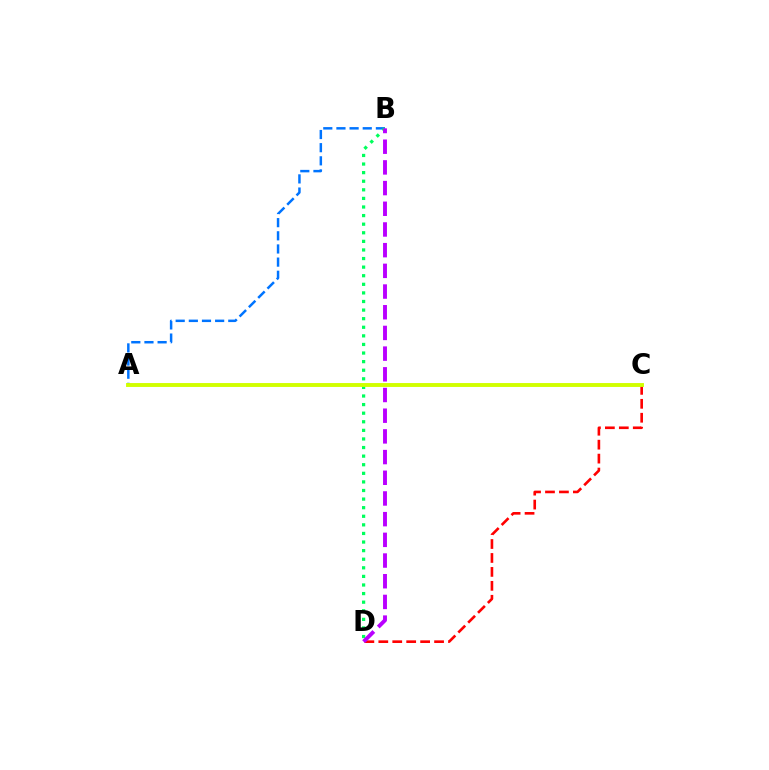{('A', 'B'): [{'color': '#0074ff', 'line_style': 'dashed', 'thickness': 1.79}], ('C', 'D'): [{'color': '#ff0000', 'line_style': 'dashed', 'thickness': 1.89}], ('B', 'D'): [{'color': '#00ff5c', 'line_style': 'dotted', 'thickness': 2.33}, {'color': '#b900ff', 'line_style': 'dashed', 'thickness': 2.81}], ('A', 'C'): [{'color': '#d1ff00', 'line_style': 'solid', 'thickness': 2.81}]}